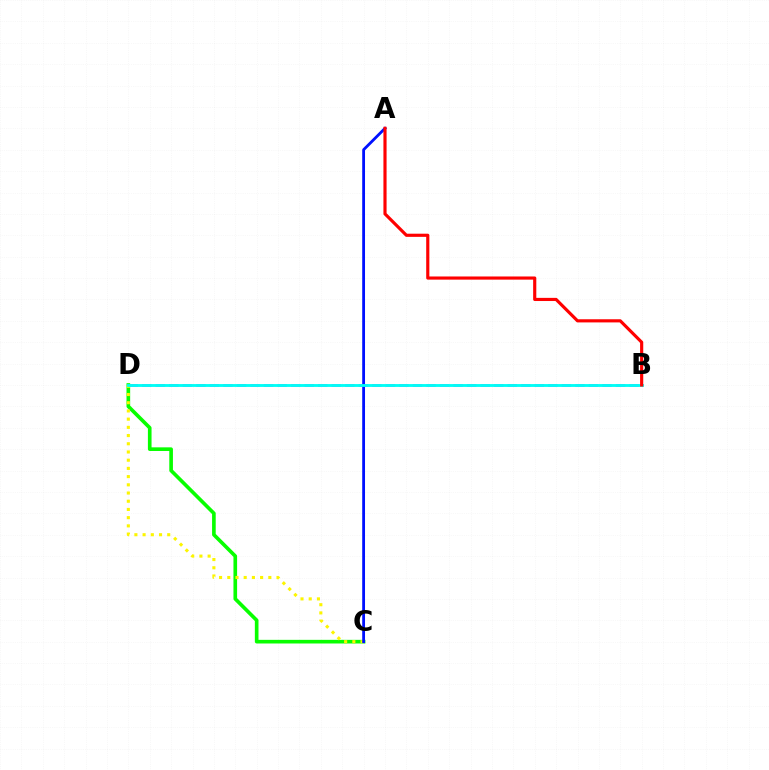{('B', 'D'): [{'color': '#ee00ff', 'line_style': 'dashed', 'thickness': 1.84}, {'color': '#00fff6', 'line_style': 'solid', 'thickness': 2.05}], ('C', 'D'): [{'color': '#08ff00', 'line_style': 'solid', 'thickness': 2.62}, {'color': '#fcf500', 'line_style': 'dotted', 'thickness': 2.23}], ('A', 'C'): [{'color': '#0010ff', 'line_style': 'solid', 'thickness': 2.02}], ('A', 'B'): [{'color': '#ff0000', 'line_style': 'solid', 'thickness': 2.27}]}